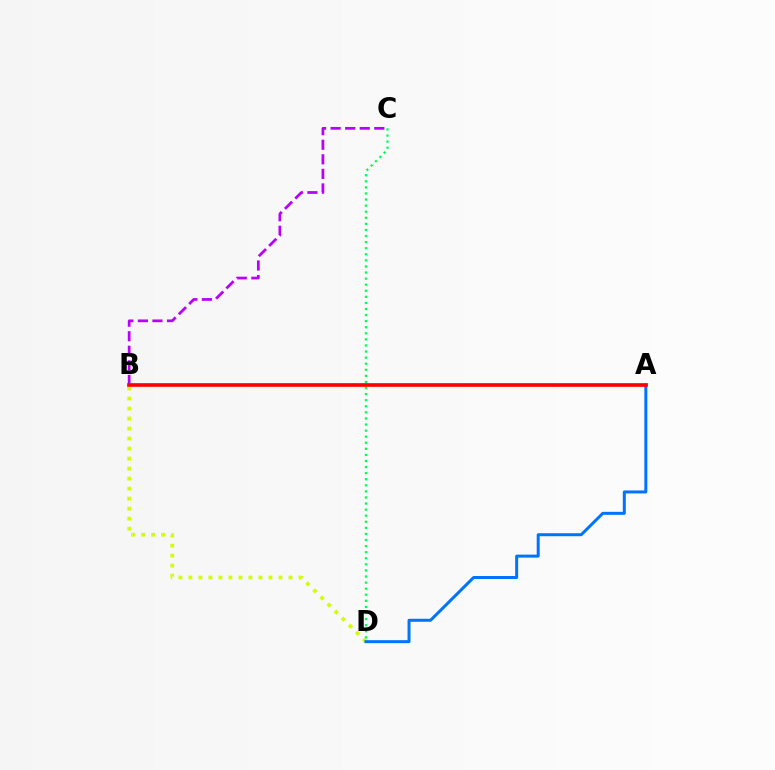{('B', 'D'): [{'color': '#d1ff00', 'line_style': 'dotted', 'thickness': 2.72}], ('A', 'D'): [{'color': '#0074ff', 'line_style': 'solid', 'thickness': 2.16}], ('C', 'D'): [{'color': '#00ff5c', 'line_style': 'dotted', 'thickness': 1.65}], ('B', 'C'): [{'color': '#b900ff', 'line_style': 'dashed', 'thickness': 1.98}], ('A', 'B'): [{'color': '#ff0000', 'line_style': 'solid', 'thickness': 2.63}]}